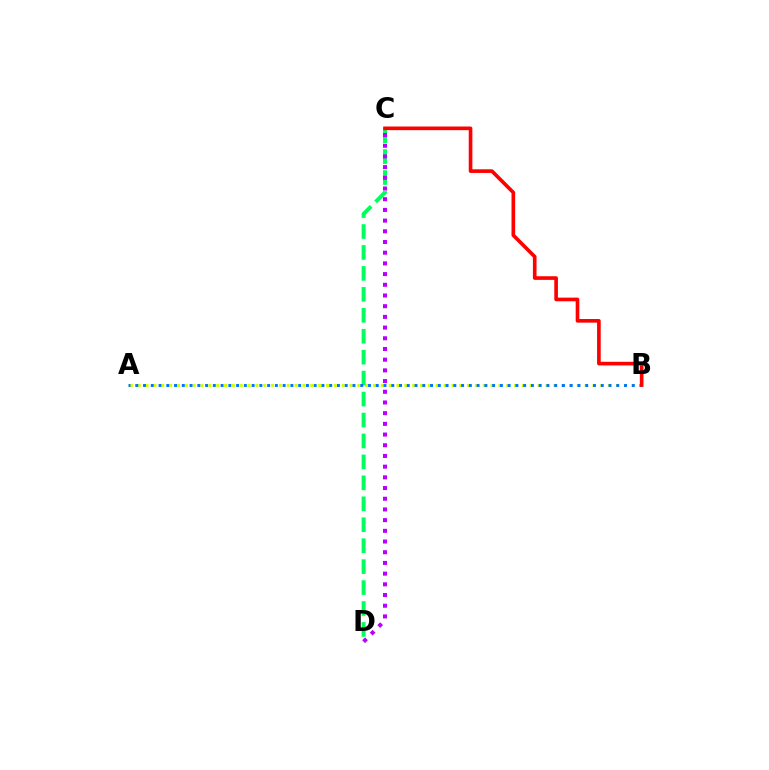{('A', 'B'): [{'color': '#d1ff00', 'line_style': 'dotted', 'thickness': 2.13}, {'color': '#0074ff', 'line_style': 'dotted', 'thickness': 2.11}], ('C', 'D'): [{'color': '#00ff5c', 'line_style': 'dashed', 'thickness': 2.85}, {'color': '#b900ff', 'line_style': 'dotted', 'thickness': 2.91}], ('B', 'C'): [{'color': '#ff0000', 'line_style': 'solid', 'thickness': 2.62}]}